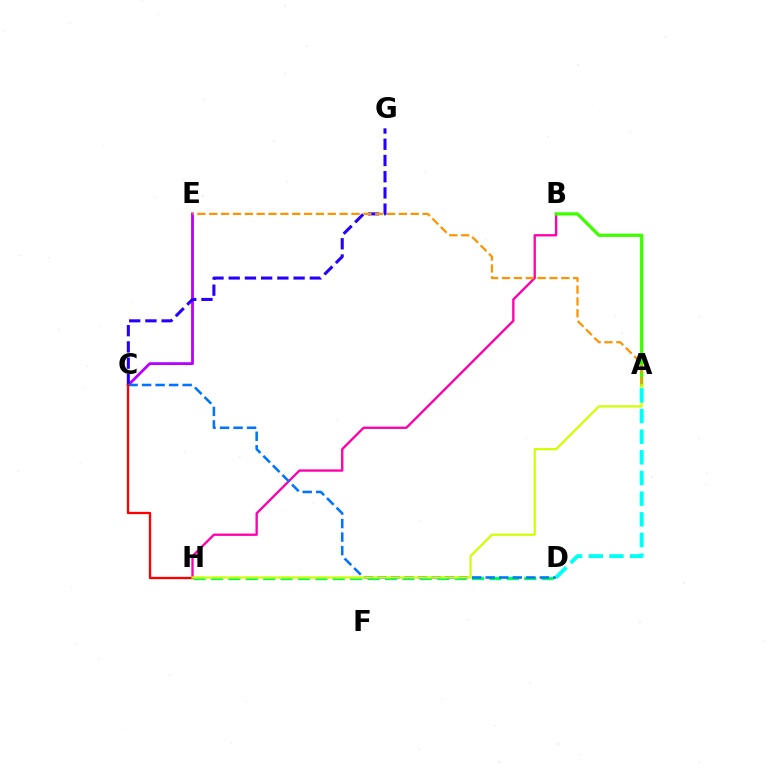{('B', 'H'): [{'color': '#ff00ac', 'line_style': 'solid', 'thickness': 1.68}], ('D', 'H'): [{'color': '#00ff5c', 'line_style': 'dashed', 'thickness': 2.36}], ('C', 'E'): [{'color': '#b900ff', 'line_style': 'solid', 'thickness': 2.01}], ('C', 'G'): [{'color': '#2500ff', 'line_style': 'dashed', 'thickness': 2.2}], ('C', 'D'): [{'color': '#0074ff', 'line_style': 'dashed', 'thickness': 1.84}], ('C', 'H'): [{'color': '#ff0000', 'line_style': 'solid', 'thickness': 1.65}], ('A', 'B'): [{'color': '#3dff00', 'line_style': 'solid', 'thickness': 2.33}], ('A', 'E'): [{'color': '#ff9400', 'line_style': 'dashed', 'thickness': 1.61}], ('A', 'H'): [{'color': '#d1ff00', 'line_style': 'solid', 'thickness': 1.6}], ('A', 'D'): [{'color': '#00fff6', 'line_style': 'dashed', 'thickness': 2.81}]}